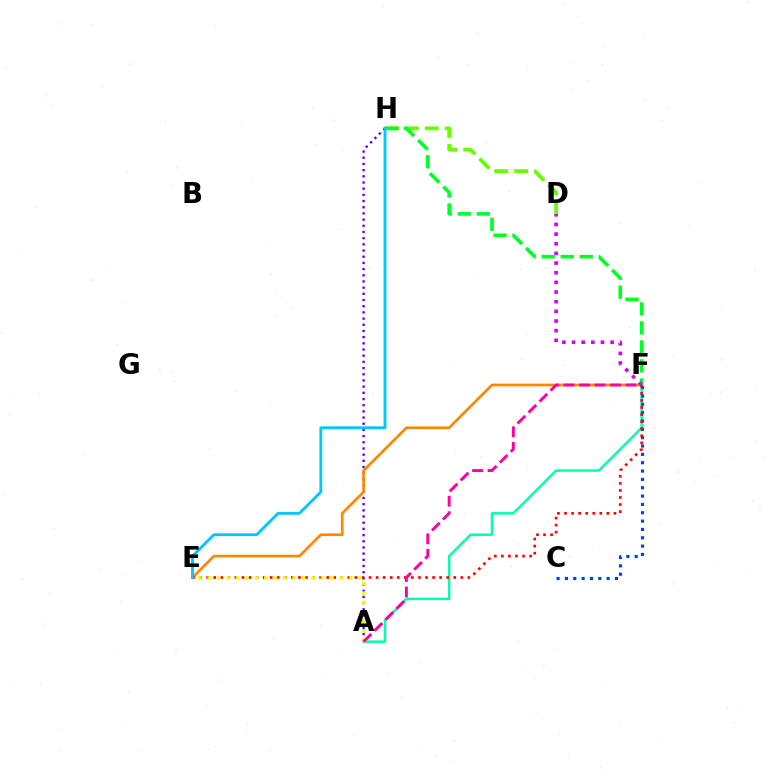{('A', 'F'): [{'color': '#00ffaf', 'line_style': 'solid', 'thickness': 1.79}, {'color': '#ff00a0', 'line_style': 'dashed', 'thickness': 2.11}], ('D', 'H'): [{'color': '#66ff00', 'line_style': 'dashed', 'thickness': 2.71}], ('A', 'H'): [{'color': '#4f00ff', 'line_style': 'dotted', 'thickness': 1.68}], ('E', 'F'): [{'color': '#ff8800', 'line_style': 'solid', 'thickness': 1.94}, {'color': '#ff0000', 'line_style': 'dotted', 'thickness': 1.92}], ('F', 'H'): [{'color': '#00ff27', 'line_style': 'dashed', 'thickness': 2.58}], ('C', 'F'): [{'color': '#003fff', 'line_style': 'dotted', 'thickness': 2.27}], ('A', 'E'): [{'color': '#eeff00', 'line_style': 'dotted', 'thickness': 2.56}], ('E', 'H'): [{'color': '#00c7ff', 'line_style': 'solid', 'thickness': 2.06}], ('D', 'F'): [{'color': '#d600ff', 'line_style': 'dotted', 'thickness': 2.62}]}